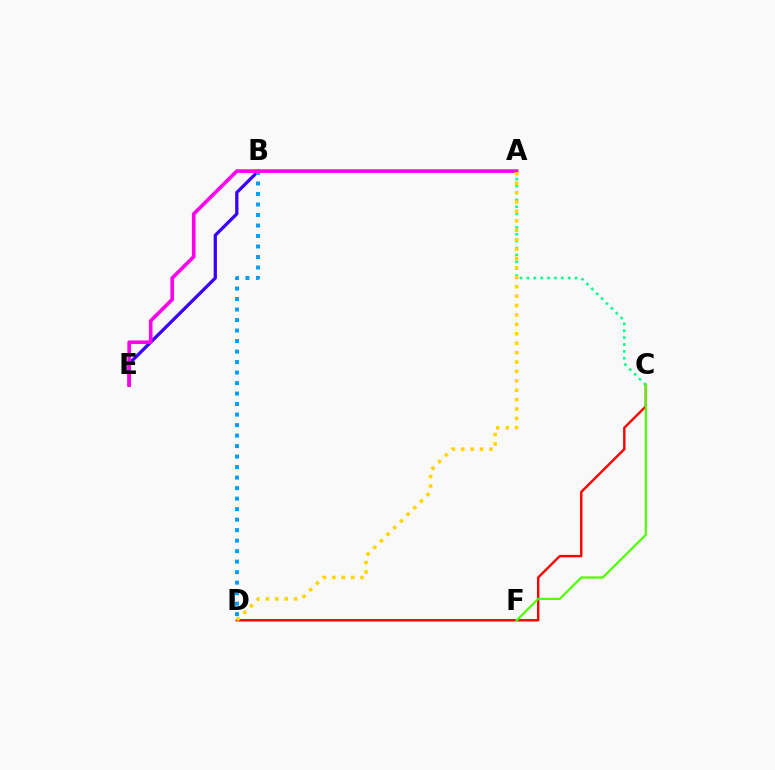{('C', 'D'): [{'color': '#ff0000', 'line_style': 'solid', 'thickness': 1.73}], ('B', 'E'): [{'color': '#3700ff', 'line_style': 'solid', 'thickness': 2.34}], ('B', 'D'): [{'color': '#009eff', 'line_style': 'dotted', 'thickness': 2.85}], ('A', 'C'): [{'color': '#00ff86', 'line_style': 'dotted', 'thickness': 1.87}], ('A', 'E'): [{'color': '#ff00ed', 'line_style': 'solid', 'thickness': 2.62}], ('A', 'D'): [{'color': '#ffd500', 'line_style': 'dotted', 'thickness': 2.56}], ('C', 'F'): [{'color': '#4fff00', 'line_style': 'solid', 'thickness': 1.58}]}